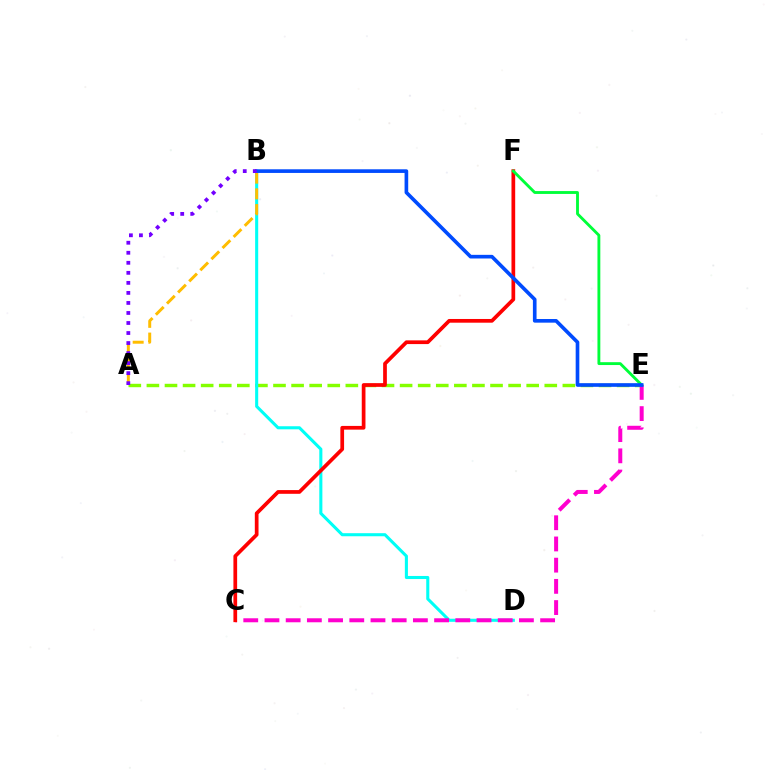{('A', 'E'): [{'color': '#84ff00', 'line_style': 'dashed', 'thickness': 2.46}], ('B', 'D'): [{'color': '#00fff6', 'line_style': 'solid', 'thickness': 2.21}], ('C', 'E'): [{'color': '#ff00cf', 'line_style': 'dashed', 'thickness': 2.88}], ('A', 'B'): [{'color': '#ffbd00', 'line_style': 'dashed', 'thickness': 2.13}, {'color': '#7200ff', 'line_style': 'dotted', 'thickness': 2.73}], ('C', 'F'): [{'color': '#ff0000', 'line_style': 'solid', 'thickness': 2.68}], ('E', 'F'): [{'color': '#00ff39', 'line_style': 'solid', 'thickness': 2.06}], ('B', 'E'): [{'color': '#004bff', 'line_style': 'solid', 'thickness': 2.63}]}